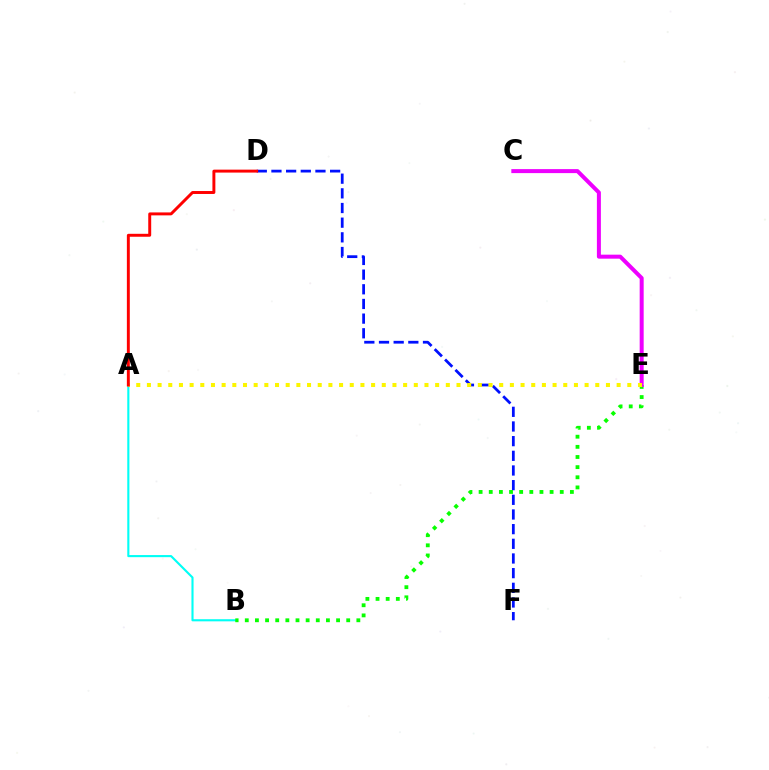{('D', 'F'): [{'color': '#0010ff', 'line_style': 'dashed', 'thickness': 1.99}], ('A', 'B'): [{'color': '#00fff6', 'line_style': 'solid', 'thickness': 1.52}], ('B', 'E'): [{'color': '#08ff00', 'line_style': 'dotted', 'thickness': 2.76}], ('C', 'E'): [{'color': '#ee00ff', 'line_style': 'solid', 'thickness': 2.88}], ('A', 'E'): [{'color': '#fcf500', 'line_style': 'dotted', 'thickness': 2.9}], ('A', 'D'): [{'color': '#ff0000', 'line_style': 'solid', 'thickness': 2.12}]}